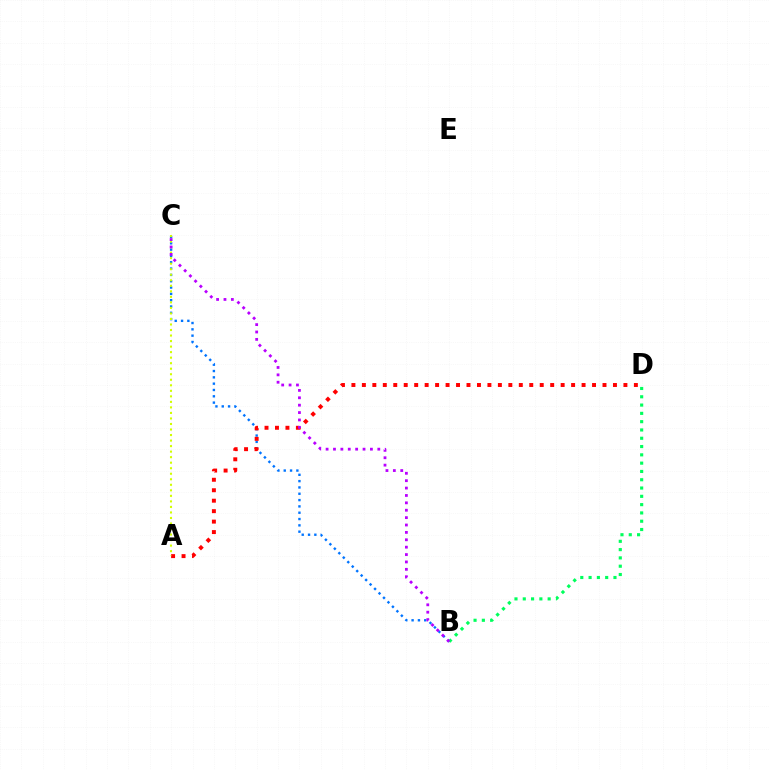{('B', 'D'): [{'color': '#00ff5c', 'line_style': 'dotted', 'thickness': 2.25}], ('B', 'C'): [{'color': '#0074ff', 'line_style': 'dotted', 'thickness': 1.72}, {'color': '#b900ff', 'line_style': 'dotted', 'thickness': 2.01}], ('A', 'D'): [{'color': '#ff0000', 'line_style': 'dotted', 'thickness': 2.84}], ('A', 'C'): [{'color': '#d1ff00', 'line_style': 'dotted', 'thickness': 1.5}]}